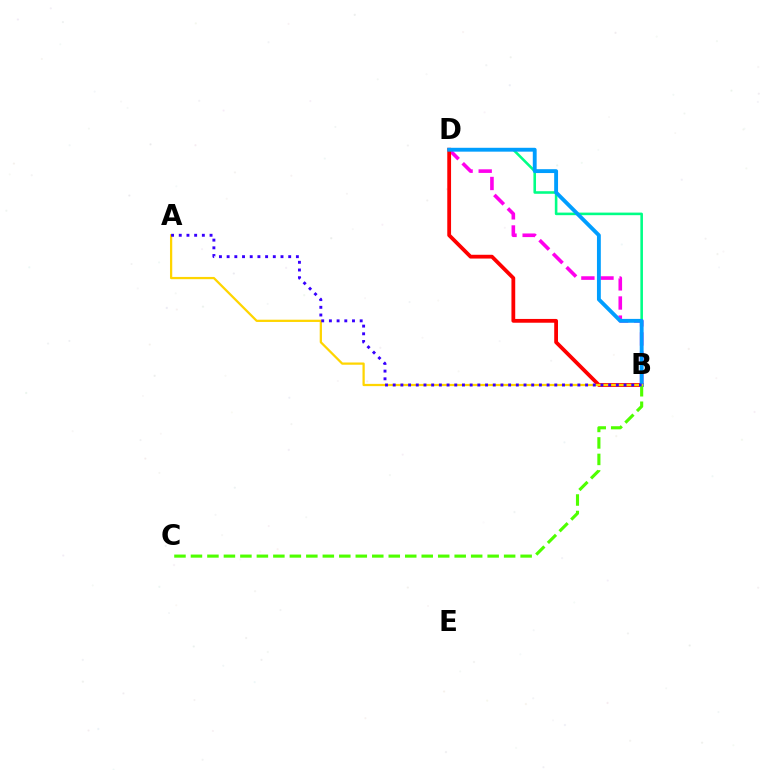{('B', 'D'): [{'color': '#ff00ed', 'line_style': 'dashed', 'thickness': 2.6}, {'color': '#ff0000', 'line_style': 'solid', 'thickness': 2.72}, {'color': '#00ff86', 'line_style': 'solid', 'thickness': 1.86}, {'color': '#009eff', 'line_style': 'solid', 'thickness': 2.78}], ('B', 'C'): [{'color': '#4fff00', 'line_style': 'dashed', 'thickness': 2.24}], ('A', 'B'): [{'color': '#ffd500', 'line_style': 'solid', 'thickness': 1.62}, {'color': '#3700ff', 'line_style': 'dotted', 'thickness': 2.09}]}